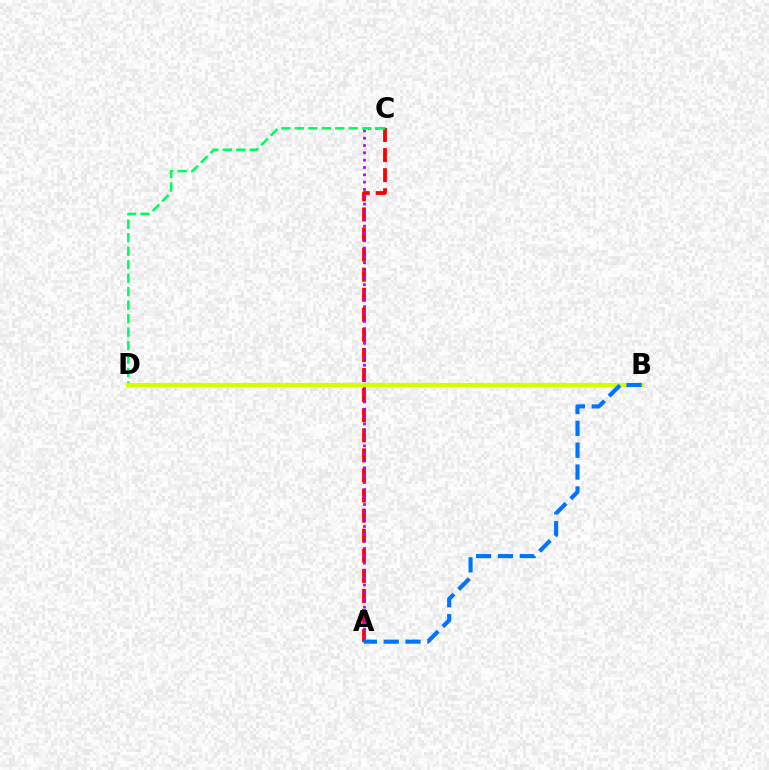{('A', 'C'): [{'color': '#ff0000', 'line_style': 'dashed', 'thickness': 2.73}, {'color': '#b900ff', 'line_style': 'dotted', 'thickness': 1.99}], ('C', 'D'): [{'color': '#00ff5c', 'line_style': 'dashed', 'thickness': 1.83}], ('B', 'D'): [{'color': '#d1ff00', 'line_style': 'solid', 'thickness': 2.99}], ('A', 'B'): [{'color': '#0074ff', 'line_style': 'dashed', 'thickness': 2.97}]}